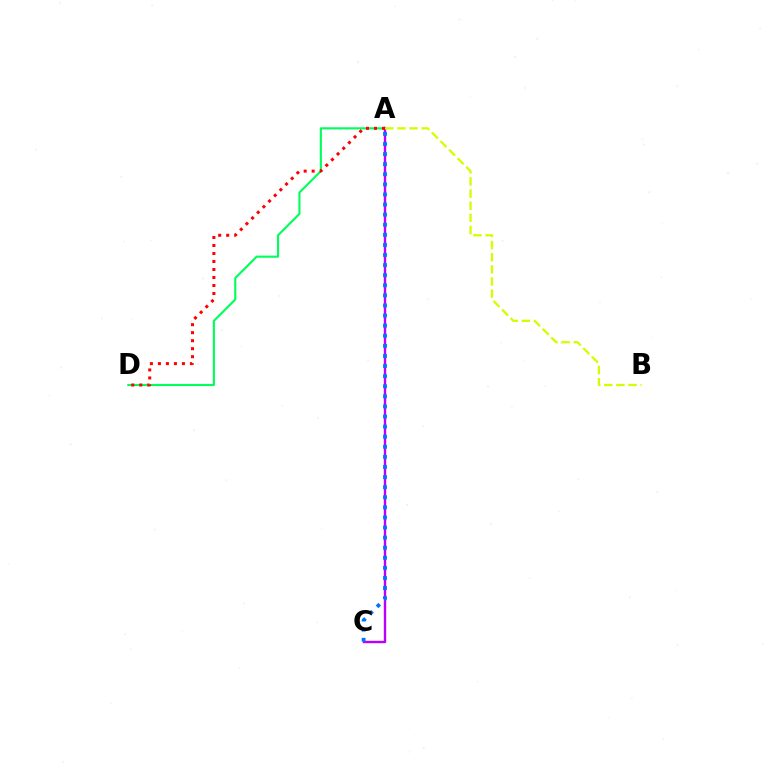{('A', 'D'): [{'color': '#00ff5c', 'line_style': 'solid', 'thickness': 1.53}, {'color': '#ff0000', 'line_style': 'dotted', 'thickness': 2.17}], ('A', 'C'): [{'color': '#b900ff', 'line_style': 'solid', 'thickness': 1.73}, {'color': '#0074ff', 'line_style': 'dotted', 'thickness': 2.74}], ('A', 'B'): [{'color': '#d1ff00', 'line_style': 'dashed', 'thickness': 1.65}]}